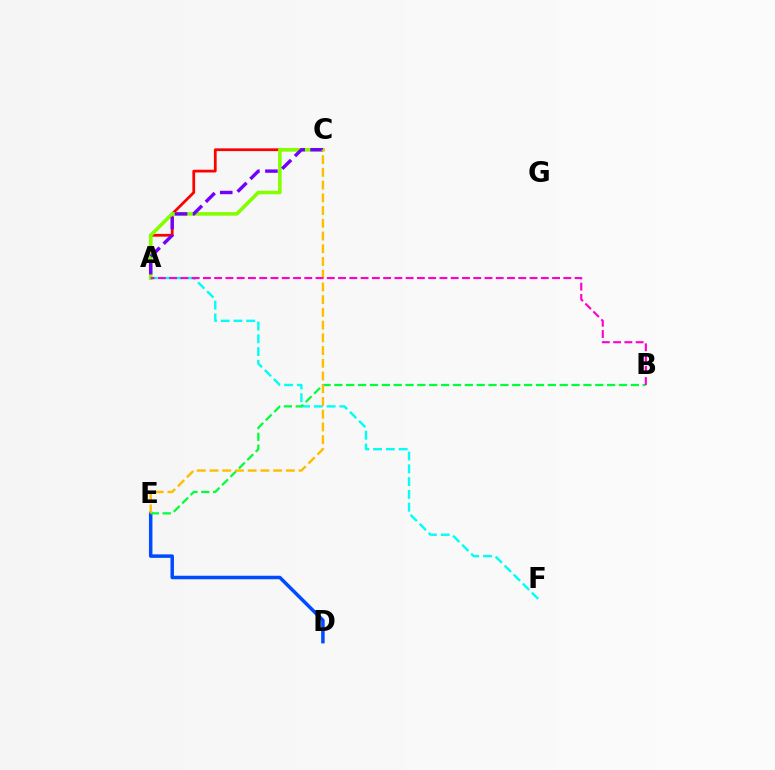{('A', 'F'): [{'color': '#00fff6', 'line_style': 'dashed', 'thickness': 1.74}], ('D', 'E'): [{'color': '#004bff', 'line_style': 'solid', 'thickness': 2.52}], ('A', 'C'): [{'color': '#ff0000', 'line_style': 'solid', 'thickness': 1.98}, {'color': '#84ff00', 'line_style': 'solid', 'thickness': 2.58}, {'color': '#7200ff', 'line_style': 'dashed', 'thickness': 2.45}], ('B', 'E'): [{'color': '#00ff39', 'line_style': 'dashed', 'thickness': 1.61}], ('C', 'E'): [{'color': '#ffbd00', 'line_style': 'dashed', 'thickness': 1.73}], ('A', 'B'): [{'color': '#ff00cf', 'line_style': 'dashed', 'thickness': 1.53}]}